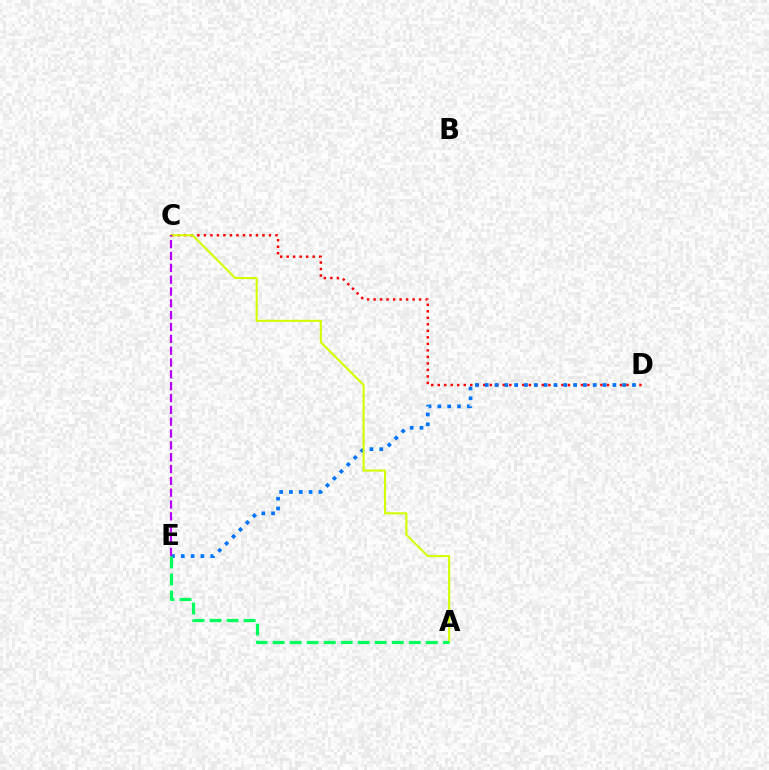{('C', 'D'): [{'color': '#ff0000', 'line_style': 'dotted', 'thickness': 1.77}], ('D', 'E'): [{'color': '#0074ff', 'line_style': 'dotted', 'thickness': 2.67}], ('A', 'C'): [{'color': '#d1ff00', 'line_style': 'solid', 'thickness': 1.51}], ('A', 'E'): [{'color': '#00ff5c', 'line_style': 'dashed', 'thickness': 2.31}], ('C', 'E'): [{'color': '#b900ff', 'line_style': 'dashed', 'thickness': 1.61}]}